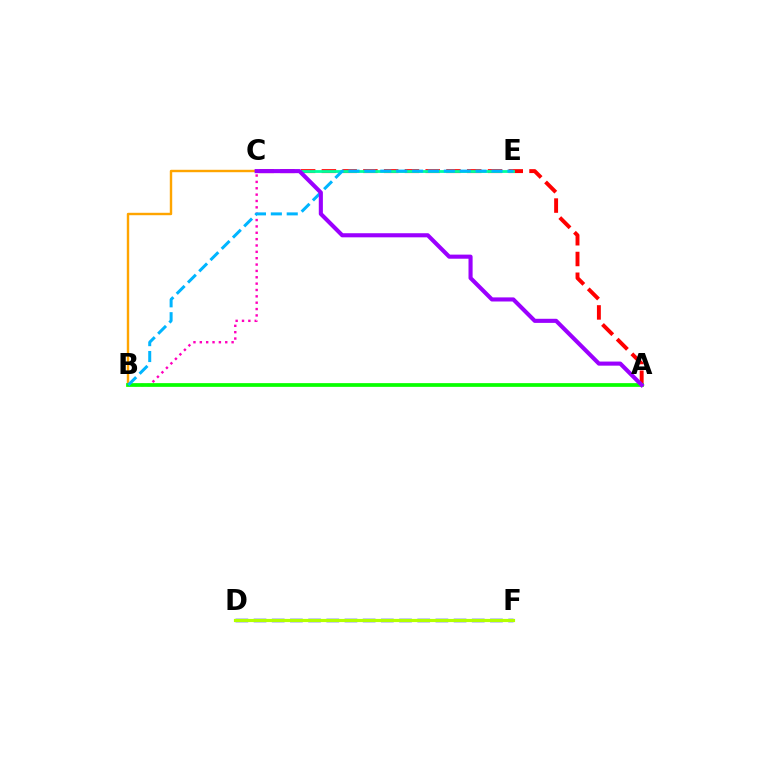{('A', 'C'): [{'color': '#ff0000', 'line_style': 'dashed', 'thickness': 2.82}, {'color': '#9b00ff', 'line_style': 'solid', 'thickness': 2.95}], ('C', 'E'): [{'color': '#00ff9d', 'line_style': 'solid', 'thickness': 2.02}], ('B', 'C'): [{'color': '#ffa500', 'line_style': 'solid', 'thickness': 1.74}, {'color': '#ff00bd', 'line_style': 'dotted', 'thickness': 1.73}], ('A', 'B'): [{'color': '#08ff00', 'line_style': 'solid', 'thickness': 2.68}], ('B', 'E'): [{'color': '#00b5ff', 'line_style': 'dashed', 'thickness': 2.16}], ('D', 'F'): [{'color': '#0010ff', 'line_style': 'dashed', 'thickness': 2.47}, {'color': '#b3ff00', 'line_style': 'solid', 'thickness': 2.29}]}